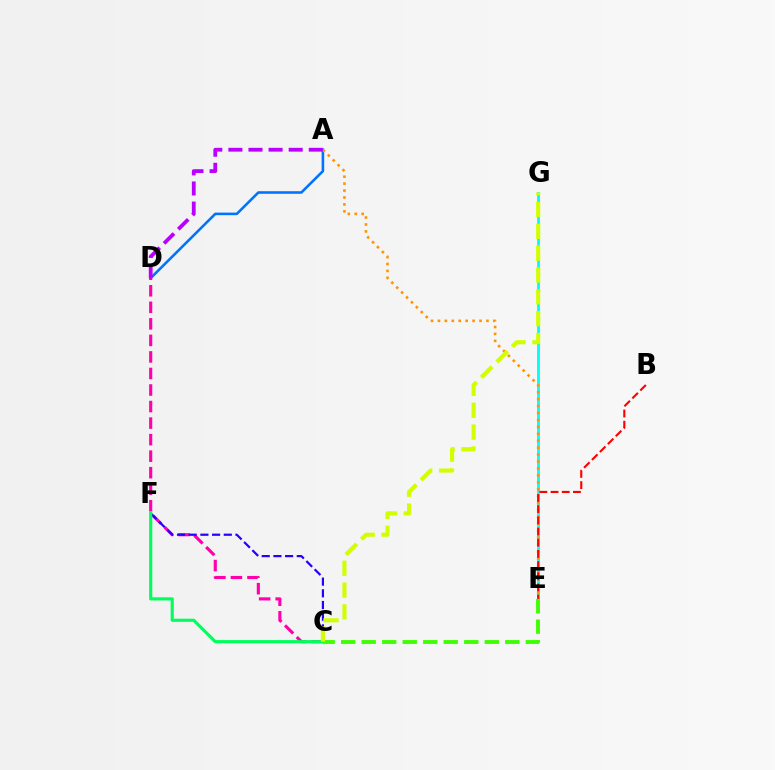{('A', 'D'): [{'color': '#0074ff', 'line_style': 'solid', 'thickness': 1.86}, {'color': '#b900ff', 'line_style': 'dashed', 'thickness': 2.73}], ('C', 'D'): [{'color': '#ff00ac', 'line_style': 'dashed', 'thickness': 2.25}], ('C', 'F'): [{'color': '#2500ff', 'line_style': 'dashed', 'thickness': 1.59}, {'color': '#00ff5c', 'line_style': 'solid', 'thickness': 2.26}], ('E', 'G'): [{'color': '#00fff6', 'line_style': 'solid', 'thickness': 2.05}], ('A', 'E'): [{'color': '#ff9400', 'line_style': 'dotted', 'thickness': 1.88}], ('C', 'E'): [{'color': '#3dff00', 'line_style': 'dashed', 'thickness': 2.79}], ('B', 'E'): [{'color': '#ff0000', 'line_style': 'dashed', 'thickness': 1.52}], ('C', 'G'): [{'color': '#d1ff00', 'line_style': 'dashed', 'thickness': 2.97}]}